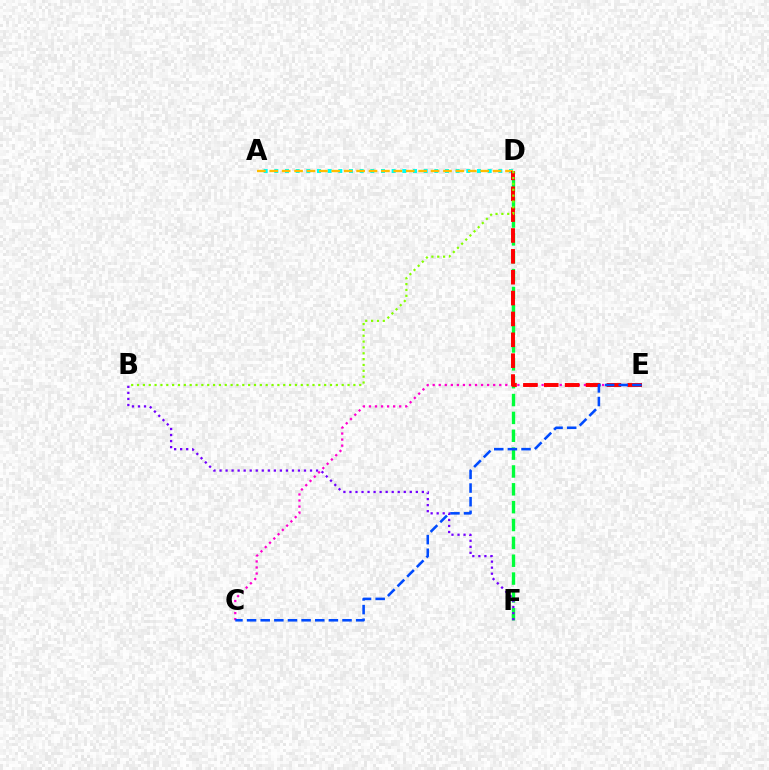{('D', 'F'): [{'color': '#00ff39', 'line_style': 'dashed', 'thickness': 2.43}], ('C', 'E'): [{'color': '#ff00cf', 'line_style': 'dotted', 'thickness': 1.64}, {'color': '#004bff', 'line_style': 'dashed', 'thickness': 1.85}], ('A', 'D'): [{'color': '#00fff6', 'line_style': 'dotted', 'thickness': 2.9}, {'color': '#ffbd00', 'line_style': 'dashed', 'thickness': 1.69}], ('D', 'E'): [{'color': '#ff0000', 'line_style': 'dashed', 'thickness': 2.83}], ('B', 'F'): [{'color': '#7200ff', 'line_style': 'dotted', 'thickness': 1.64}], ('B', 'D'): [{'color': '#84ff00', 'line_style': 'dotted', 'thickness': 1.59}]}